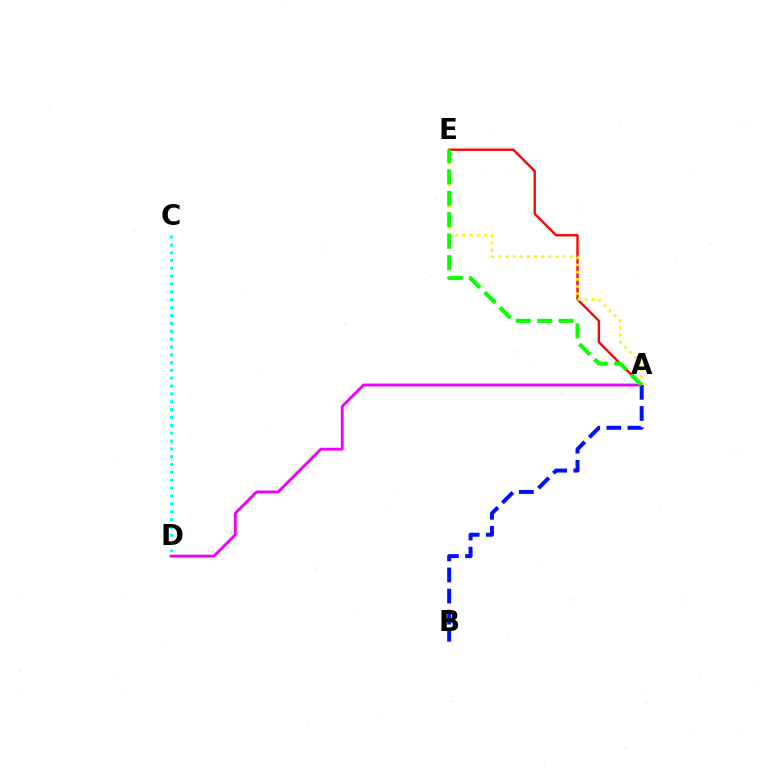{('A', 'D'): [{'color': '#ee00ff', 'line_style': 'solid', 'thickness': 2.06}], ('C', 'D'): [{'color': '#00fff6', 'line_style': 'dotted', 'thickness': 2.13}], ('A', 'E'): [{'color': '#ff0000', 'line_style': 'solid', 'thickness': 1.69}, {'color': '#fcf500', 'line_style': 'dotted', 'thickness': 1.95}, {'color': '#08ff00', 'line_style': 'dashed', 'thickness': 2.91}], ('A', 'B'): [{'color': '#0010ff', 'line_style': 'dashed', 'thickness': 2.87}]}